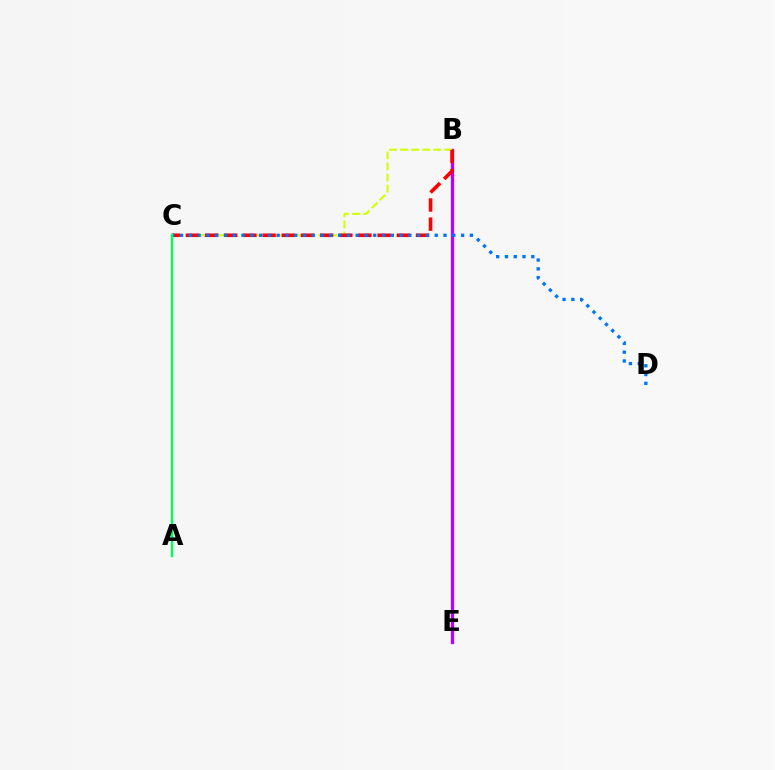{('B', 'E'): [{'color': '#b900ff', 'line_style': 'solid', 'thickness': 2.36}], ('B', 'C'): [{'color': '#d1ff00', 'line_style': 'dashed', 'thickness': 1.5}, {'color': '#ff0000', 'line_style': 'dashed', 'thickness': 2.6}], ('C', 'D'): [{'color': '#0074ff', 'line_style': 'dotted', 'thickness': 2.39}], ('A', 'C'): [{'color': '#00ff5c', 'line_style': 'solid', 'thickness': 1.74}]}